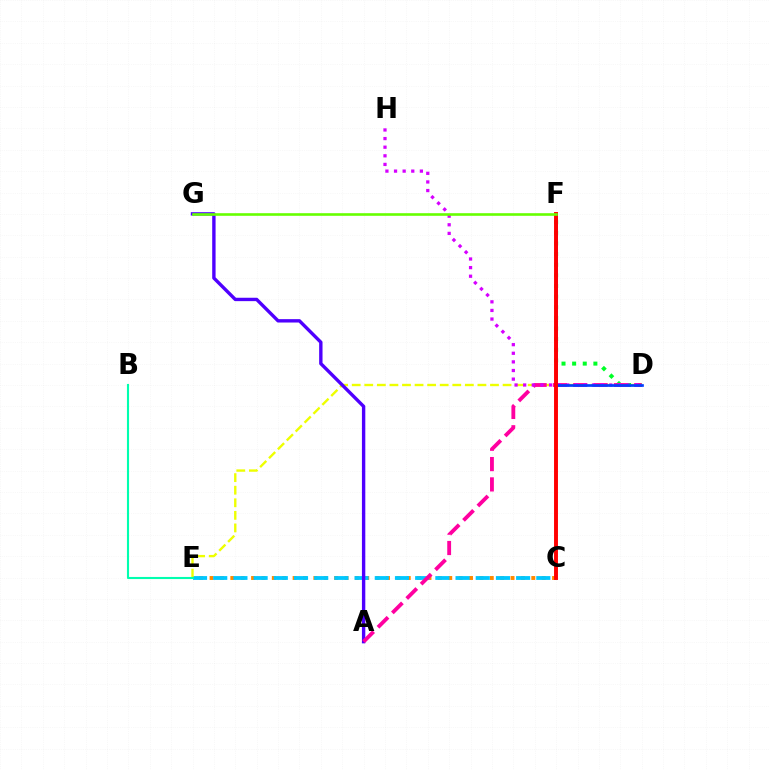{('C', 'E'): [{'color': '#ff8800', 'line_style': 'dotted', 'thickness': 2.82}, {'color': '#00c7ff', 'line_style': 'dashed', 'thickness': 2.74}], ('D', 'E'): [{'color': '#eeff00', 'line_style': 'dashed', 'thickness': 1.71}], ('D', 'F'): [{'color': '#00ff27', 'line_style': 'dotted', 'thickness': 2.89}, {'color': '#003fff', 'line_style': 'solid', 'thickness': 1.93}], ('A', 'G'): [{'color': '#4f00ff', 'line_style': 'solid', 'thickness': 2.43}], ('A', 'D'): [{'color': '#ff00a0', 'line_style': 'dashed', 'thickness': 2.76}], ('D', 'H'): [{'color': '#d600ff', 'line_style': 'dotted', 'thickness': 2.34}], ('B', 'E'): [{'color': '#00ffaf', 'line_style': 'solid', 'thickness': 1.52}], ('C', 'F'): [{'color': '#ff0000', 'line_style': 'solid', 'thickness': 2.82}], ('F', 'G'): [{'color': '#66ff00', 'line_style': 'solid', 'thickness': 1.89}]}